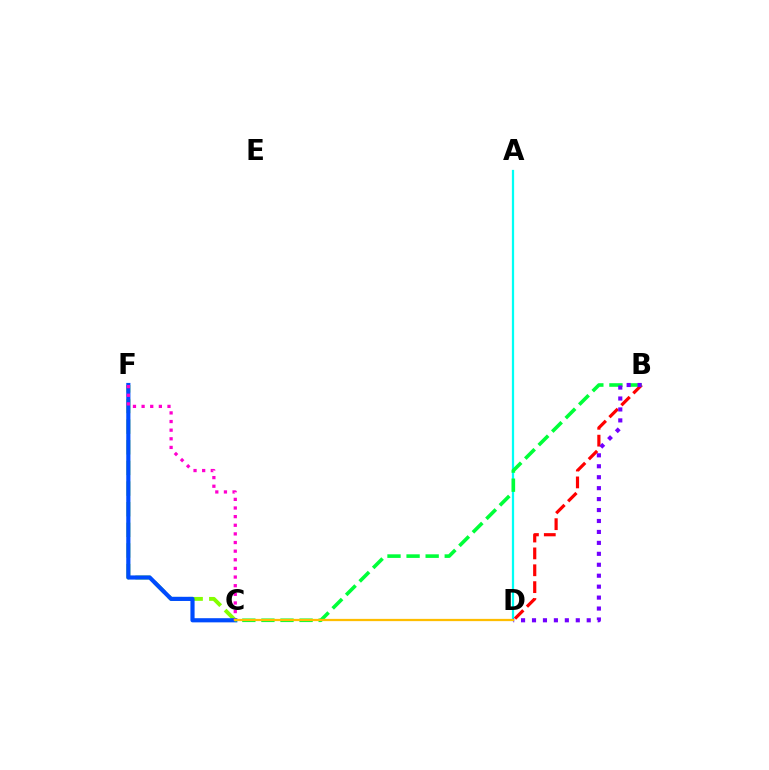{('C', 'F'): [{'color': '#84ff00', 'line_style': 'dashed', 'thickness': 2.8}, {'color': '#004bff', 'line_style': 'solid', 'thickness': 3.0}, {'color': '#ff00cf', 'line_style': 'dotted', 'thickness': 2.35}], ('A', 'D'): [{'color': '#00fff6', 'line_style': 'solid', 'thickness': 1.61}], ('B', 'D'): [{'color': '#ff0000', 'line_style': 'dashed', 'thickness': 2.29}, {'color': '#7200ff', 'line_style': 'dotted', 'thickness': 2.97}], ('B', 'C'): [{'color': '#00ff39', 'line_style': 'dashed', 'thickness': 2.59}], ('C', 'D'): [{'color': '#ffbd00', 'line_style': 'solid', 'thickness': 1.63}]}